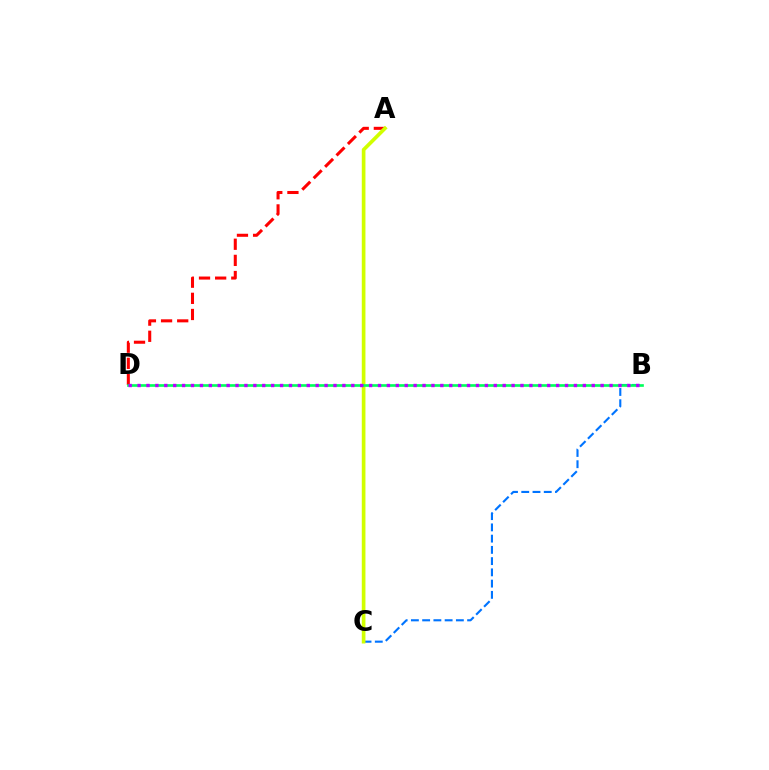{('A', 'D'): [{'color': '#ff0000', 'line_style': 'dashed', 'thickness': 2.19}], ('B', 'C'): [{'color': '#0074ff', 'line_style': 'dashed', 'thickness': 1.53}], ('A', 'C'): [{'color': '#d1ff00', 'line_style': 'solid', 'thickness': 2.64}], ('B', 'D'): [{'color': '#00ff5c', 'line_style': 'solid', 'thickness': 1.92}, {'color': '#b900ff', 'line_style': 'dotted', 'thickness': 2.42}]}